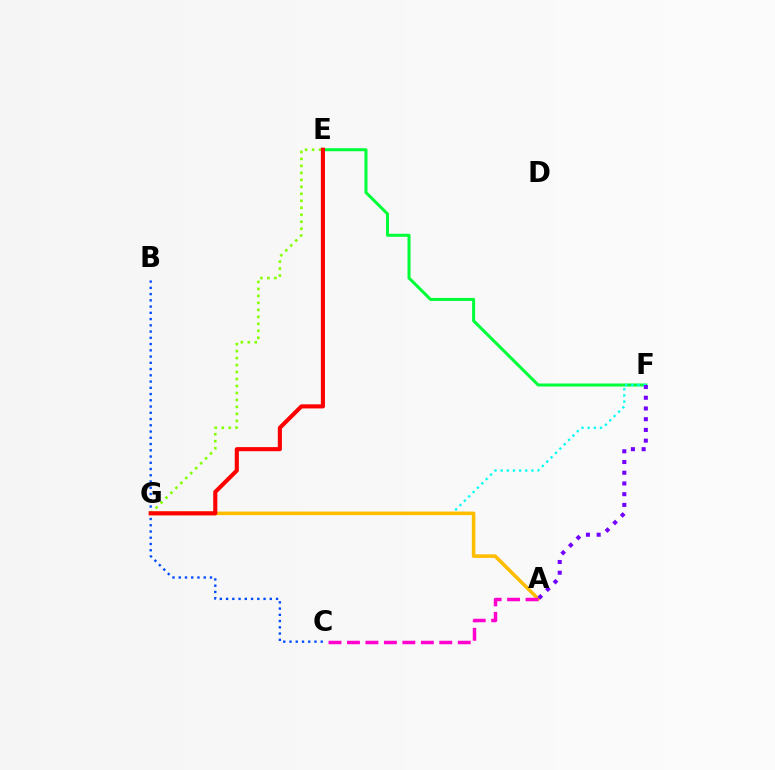{('E', 'F'): [{'color': '#00ff39', 'line_style': 'solid', 'thickness': 2.18}], ('F', 'G'): [{'color': '#00fff6', 'line_style': 'dotted', 'thickness': 1.67}], ('A', 'G'): [{'color': '#ffbd00', 'line_style': 'solid', 'thickness': 2.56}], ('B', 'C'): [{'color': '#004bff', 'line_style': 'dotted', 'thickness': 1.7}], ('E', 'G'): [{'color': '#84ff00', 'line_style': 'dotted', 'thickness': 1.9}, {'color': '#ff0000', 'line_style': 'solid', 'thickness': 2.96}], ('A', 'F'): [{'color': '#7200ff', 'line_style': 'dotted', 'thickness': 2.91}], ('A', 'C'): [{'color': '#ff00cf', 'line_style': 'dashed', 'thickness': 2.51}]}